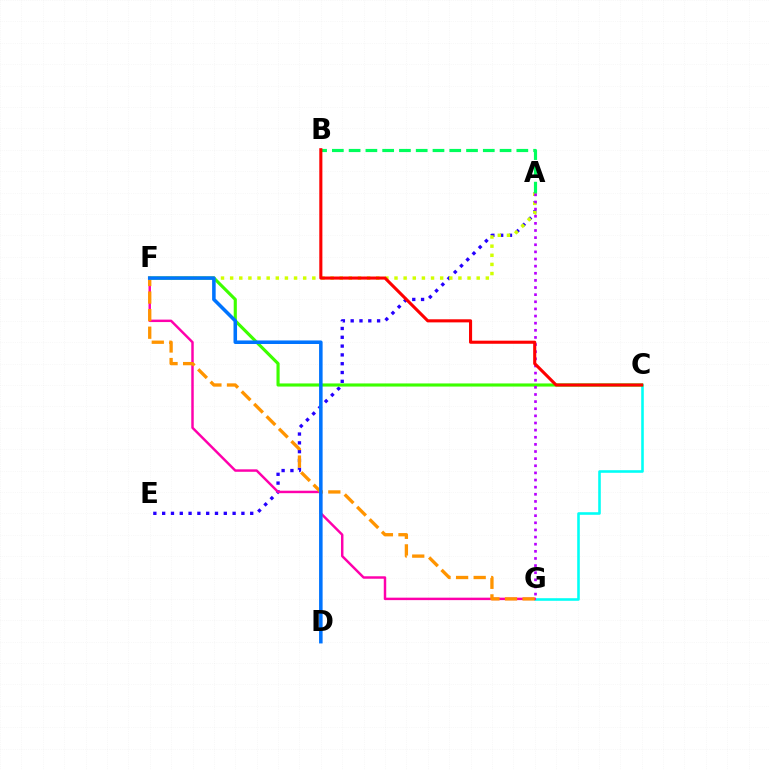{('A', 'E'): [{'color': '#2500ff', 'line_style': 'dotted', 'thickness': 2.39}], ('C', 'G'): [{'color': '#00fff6', 'line_style': 'solid', 'thickness': 1.86}], ('C', 'F'): [{'color': '#3dff00', 'line_style': 'solid', 'thickness': 2.26}], ('A', 'F'): [{'color': '#d1ff00', 'line_style': 'dotted', 'thickness': 2.48}], ('F', 'G'): [{'color': '#ff00ac', 'line_style': 'solid', 'thickness': 1.77}, {'color': '#ff9400', 'line_style': 'dashed', 'thickness': 2.39}], ('A', 'B'): [{'color': '#00ff5c', 'line_style': 'dashed', 'thickness': 2.28}], ('A', 'G'): [{'color': '#b900ff', 'line_style': 'dotted', 'thickness': 1.94}], ('D', 'F'): [{'color': '#0074ff', 'line_style': 'solid', 'thickness': 2.55}], ('B', 'C'): [{'color': '#ff0000', 'line_style': 'solid', 'thickness': 2.23}]}